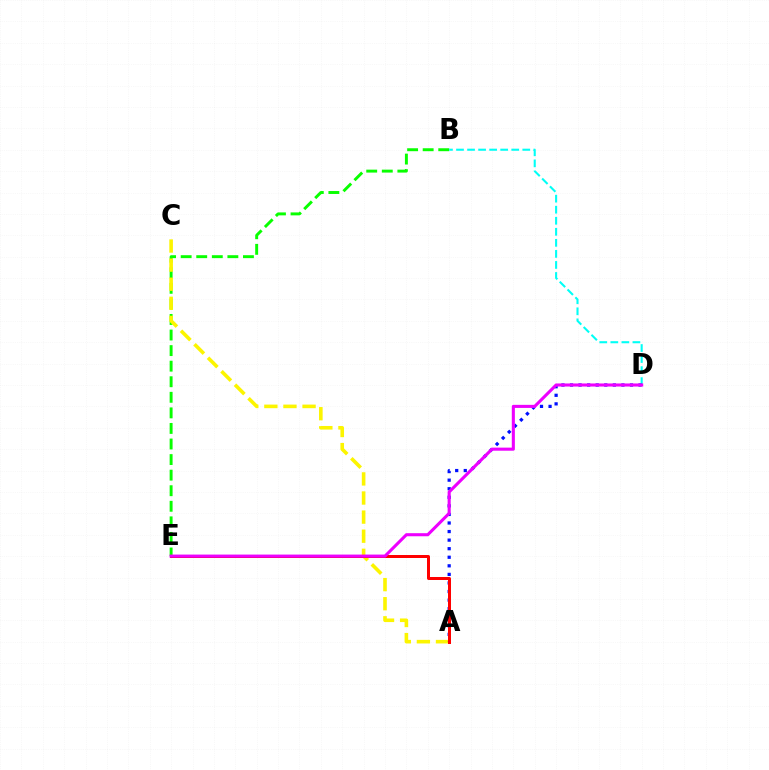{('B', 'E'): [{'color': '#08ff00', 'line_style': 'dashed', 'thickness': 2.11}], ('B', 'D'): [{'color': '#00fff6', 'line_style': 'dashed', 'thickness': 1.5}], ('A', 'C'): [{'color': '#fcf500', 'line_style': 'dashed', 'thickness': 2.59}], ('A', 'D'): [{'color': '#0010ff', 'line_style': 'dotted', 'thickness': 2.33}], ('A', 'E'): [{'color': '#ff0000', 'line_style': 'solid', 'thickness': 2.15}], ('D', 'E'): [{'color': '#ee00ff', 'line_style': 'solid', 'thickness': 2.22}]}